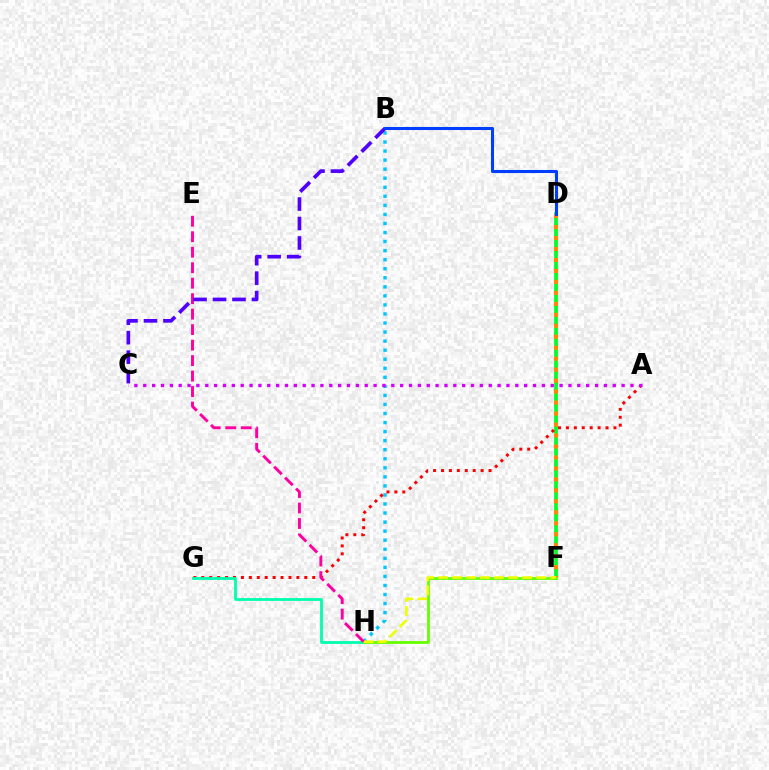{('D', 'F'): [{'color': '#00ff27', 'line_style': 'solid', 'thickness': 2.71}, {'color': '#ff8800', 'line_style': 'dotted', 'thickness': 2.98}], ('B', 'H'): [{'color': '#00c7ff', 'line_style': 'dotted', 'thickness': 2.46}], ('A', 'G'): [{'color': '#ff0000', 'line_style': 'dotted', 'thickness': 2.15}], ('G', 'H'): [{'color': '#00ffaf', 'line_style': 'solid', 'thickness': 2.02}], ('F', 'H'): [{'color': '#66ff00', 'line_style': 'solid', 'thickness': 2.02}, {'color': '#eeff00', 'line_style': 'dashed', 'thickness': 1.9}], ('E', 'H'): [{'color': '#ff00a0', 'line_style': 'dashed', 'thickness': 2.1}], ('A', 'C'): [{'color': '#d600ff', 'line_style': 'dotted', 'thickness': 2.41}], ('B', 'C'): [{'color': '#4f00ff', 'line_style': 'dashed', 'thickness': 2.65}], ('B', 'D'): [{'color': '#003fff', 'line_style': 'solid', 'thickness': 2.2}]}